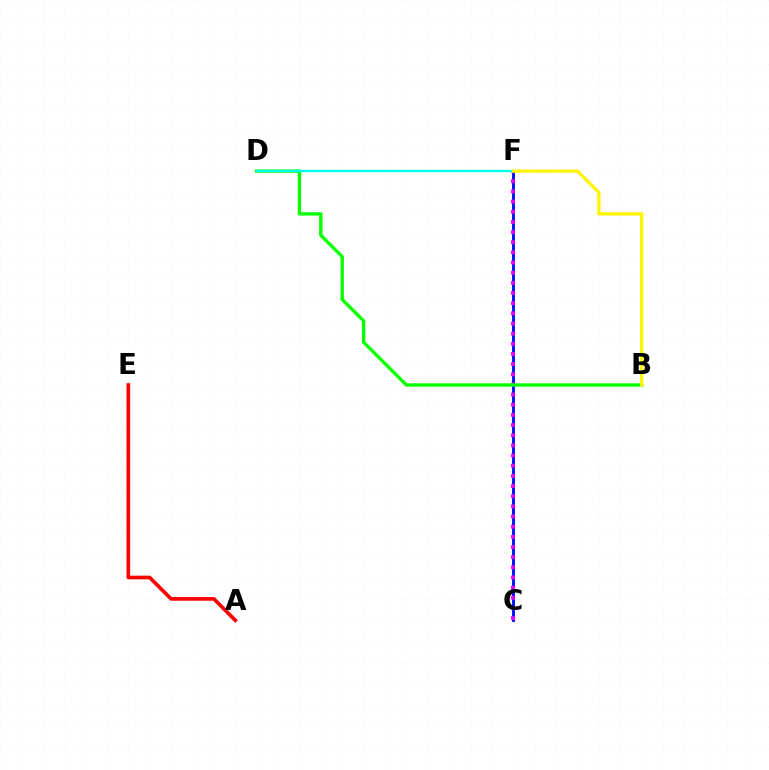{('C', 'F'): [{'color': '#0010ff', 'line_style': 'solid', 'thickness': 2.09}, {'color': '#ee00ff', 'line_style': 'dotted', 'thickness': 2.76}], ('B', 'D'): [{'color': '#08ff00', 'line_style': 'solid', 'thickness': 2.43}], ('A', 'E'): [{'color': '#ff0000', 'line_style': 'solid', 'thickness': 2.64}], ('D', 'F'): [{'color': '#00fff6', 'line_style': 'solid', 'thickness': 1.68}], ('B', 'F'): [{'color': '#fcf500', 'line_style': 'solid', 'thickness': 2.39}]}